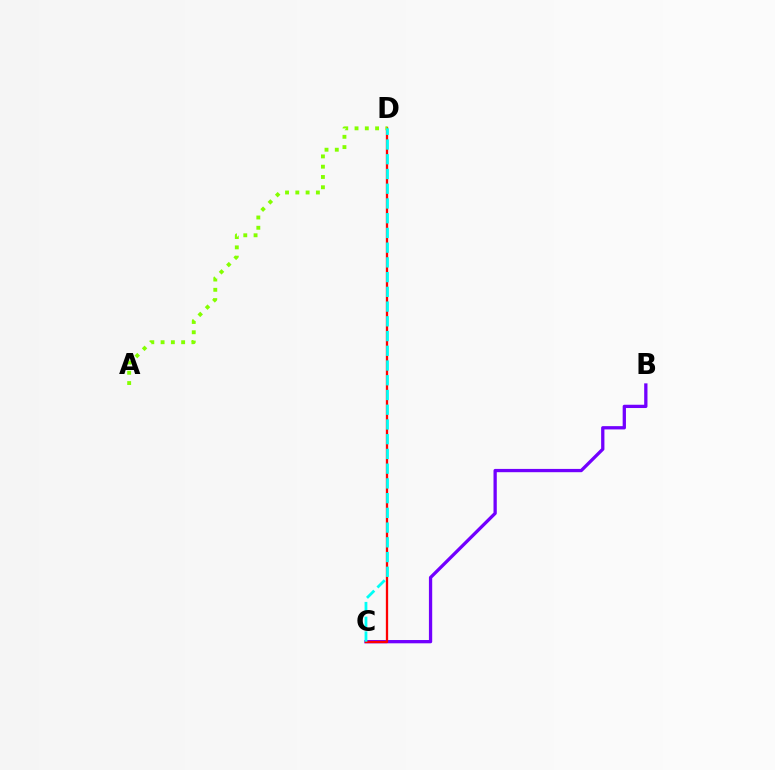{('B', 'C'): [{'color': '#7200ff', 'line_style': 'solid', 'thickness': 2.37}], ('C', 'D'): [{'color': '#ff0000', 'line_style': 'solid', 'thickness': 1.66}, {'color': '#00fff6', 'line_style': 'dashed', 'thickness': 2.0}], ('A', 'D'): [{'color': '#84ff00', 'line_style': 'dotted', 'thickness': 2.79}]}